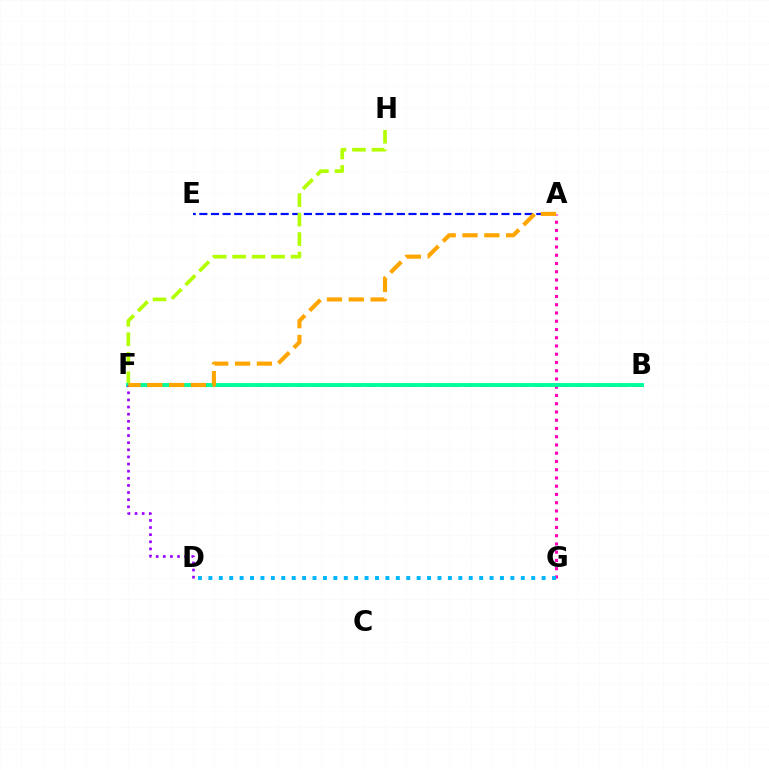{('B', 'F'): [{'color': '#08ff00', 'line_style': 'dotted', 'thickness': 2.08}, {'color': '#ff0000', 'line_style': 'dashed', 'thickness': 1.91}, {'color': '#00ff9d', 'line_style': 'solid', 'thickness': 2.8}], ('A', 'E'): [{'color': '#0010ff', 'line_style': 'dashed', 'thickness': 1.58}], ('F', 'H'): [{'color': '#b3ff00', 'line_style': 'dashed', 'thickness': 2.65}], ('A', 'G'): [{'color': '#ff00bd', 'line_style': 'dotted', 'thickness': 2.24}], ('D', 'F'): [{'color': '#9b00ff', 'line_style': 'dotted', 'thickness': 1.94}], ('D', 'G'): [{'color': '#00b5ff', 'line_style': 'dotted', 'thickness': 2.83}], ('A', 'F'): [{'color': '#ffa500', 'line_style': 'dashed', 'thickness': 2.97}]}